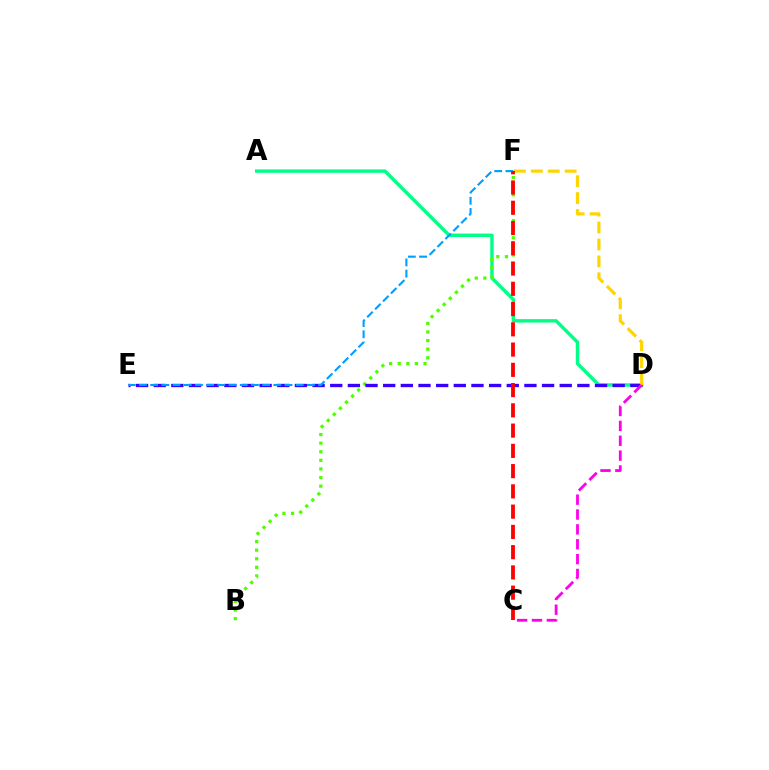{('A', 'D'): [{'color': '#00ff86', 'line_style': 'solid', 'thickness': 2.46}], ('B', 'F'): [{'color': '#4fff00', 'line_style': 'dotted', 'thickness': 2.34}], ('D', 'E'): [{'color': '#3700ff', 'line_style': 'dashed', 'thickness': 2.4}], ('D', 'F'): [{'color': '#ffd500', 'line_style': 'dashed', 'thickness': 2.3}], ('E', 'F'): [{'color': '#009eff', 'line_style': 'dashed', 'thickness': 1.52}], ('C', 'D'): [{'color': '#ff00ed', 'line_style': 'dashed', 'thickness': 2.02}], ('C', 'F'): [{'color': '#ff0000', 'line_style': 'dashed', 'thickness': 2.75}]}